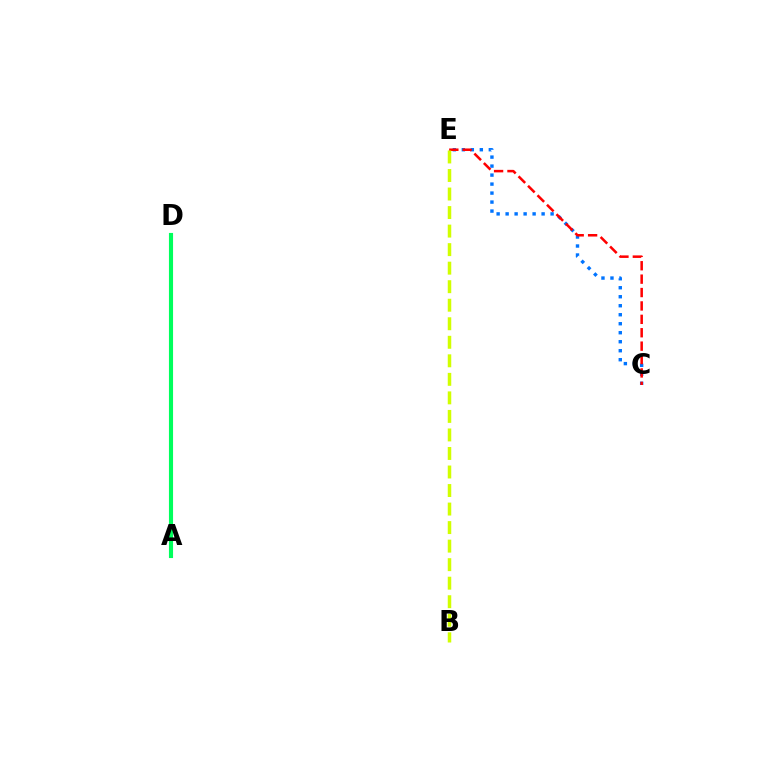{('A', 'D'): [{'color': '#b900ff', 'line_style': 'solid', 'thickness': 2.76}, {'color': '#00ff5c', 'line_style': 'solid', 'thickness': 2.96}], ('C', 'E'): [{'color': '#0074ff', 'line_style': 'dotted', 'thickness': 2.44}, {'color': '#ff0000', 'line_style': 'dashed', 'thickness': 1.82}], ('B', 'E'): [{'color': '#d1ff00', 'line_style': 'dashed', 'thickness': 2.52}]}